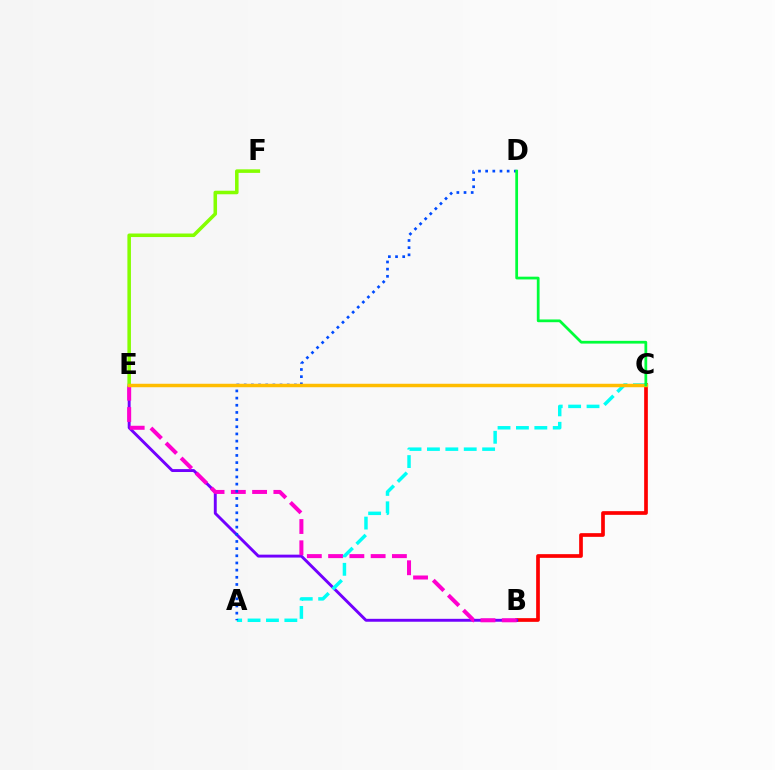{('B', 'C'): [{'color': '#ff0000', 'line_style': 'solid', 'thickness': 2.66}], ('B', 'E'): [{'color': '#7200ff', 'line_style': 'solid', 'thickness': 2.1}, {'color': '#ff00cf', 'line_style': 'dashed', 'thickness': 2.89}], ('A', 'C'): [{'color': '#00fff6', 'line_style': 'dashed', 'thickness': 2.5}], ('E', 'F'): [{'color': '#84ff00', 'line_style': 'solid', 'thickness': 2.55}], ('A', 'D'): [{'color': '#004bff', 'line_style': 'dotted', 'thickness': 1.95}], ('C', 'E'): [{'color': '#ffbd00', 'line_style': 'solid', 'thickness': 2.5}], ('C', 'D'): [{'color': '#00ff39', 'line_style': 'solid', 'thickness': 1.98}]}